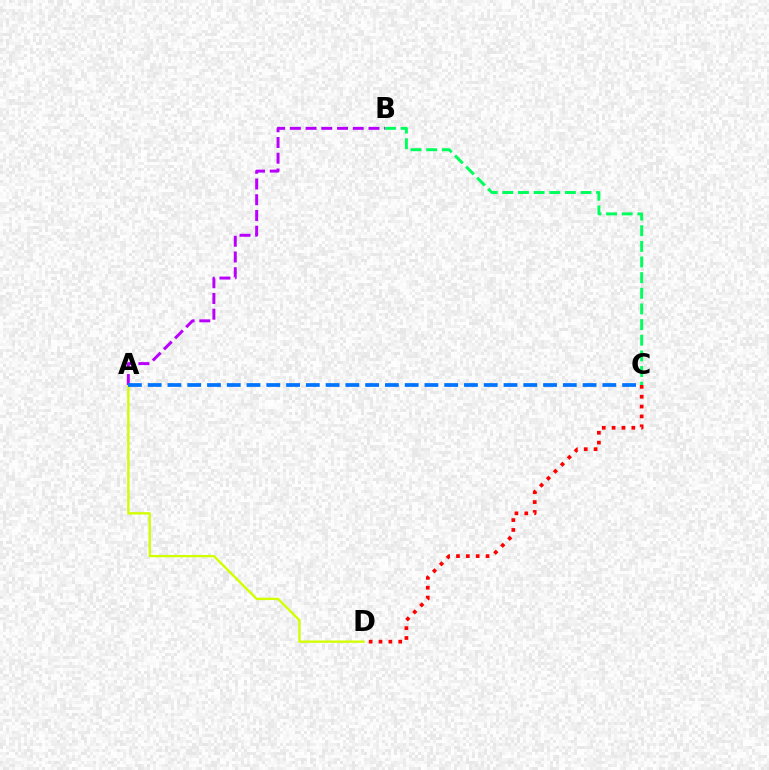{('A', 'D'): [{'color': '#d1ff00', 'line_style': 'solid', 'thickness': 1.69}], ('A', 'B'): [{'color': '#b900ff', 'line_style': 'dashed', 'thickness': 2.14}], ('A', 'C'): [{'color': '#0074ff', 'line_style': 'dashed', 'thickness': 2.69}], ('C', 'D'): [{'color': '#ff0000', 'line_style': 'dotted', 'thickness': 2.68}], ('B', 'C'): [{'color': '#00ff5c', 'line_style': 'dashed', 'thickness': 2.13}]}